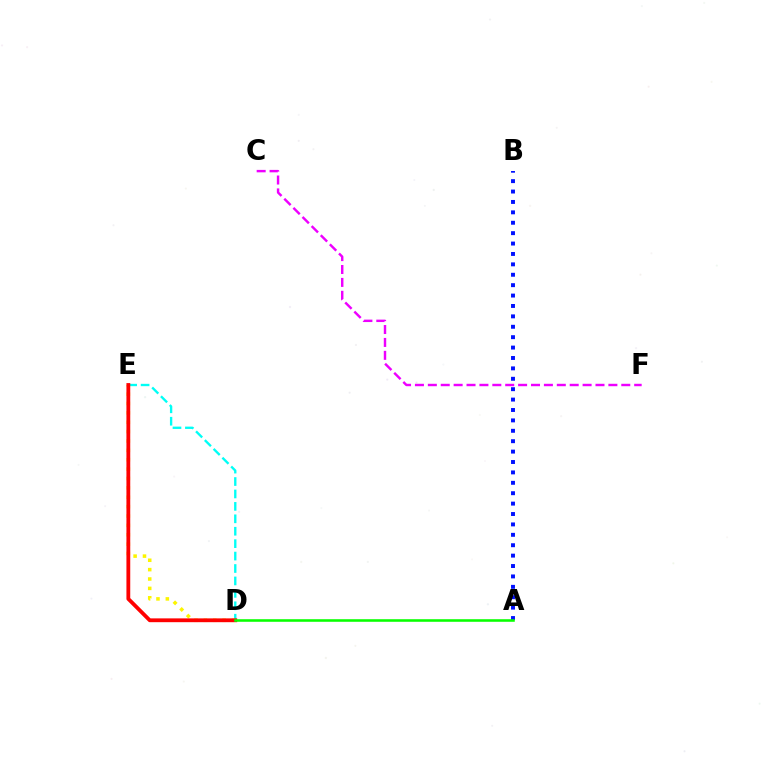{('D', 'E'): [{'color': '#00fff6', 'line_style': 'dashed', 'thickness': 1.69}, {'color': '#fcf500', 'line_style': 'dotted', 'thickness': 2.55}, {'color': '#ff0000', 'line_style': 'solid', 'thickness': 2.74}], ('C', 'F'): [{'color': '#ee00ff', 'line_style': 'dashed', 'thickness': 1.75}], ('A', 'B'): [{'color': '#0010ff', 'line_style': 'dotted', 'thickness': 2.83}], ('A', 'D'): [{'color': '#08ff00', 'line_style': 'solid', 'thickness': 1.85}]}